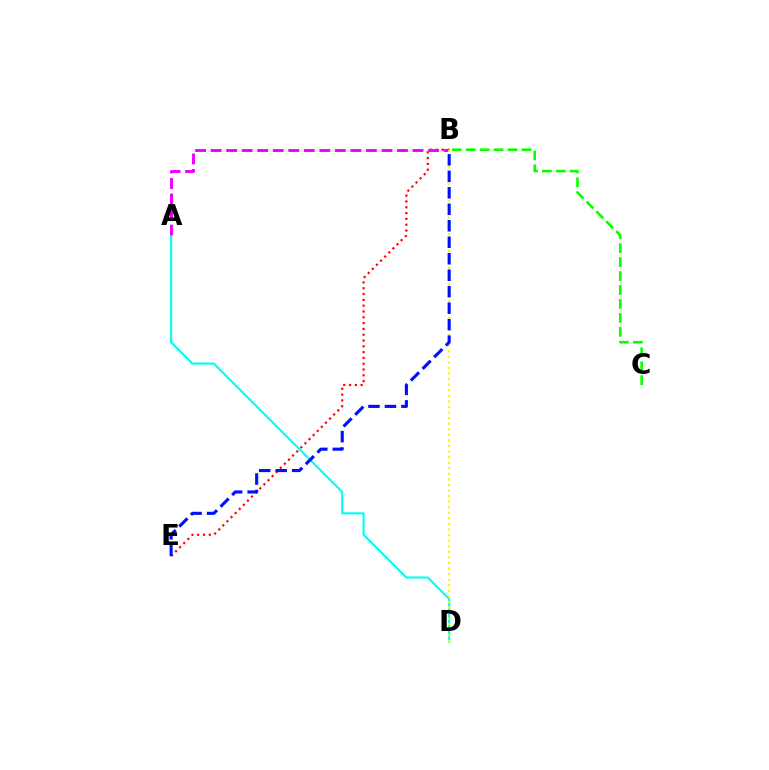{('B', 'E'): [{'color': '#ff0000', 'line_style': 'dotted', 'thickness': 1.58}, {'color': '#0010ff', 'line_style': 'dashed', 'thickness': 2.24}], ('A', 'D'): [{'color': '#00fff6', 'line_style': 'solid', 'thickness': 1.52}], ('A', 'B'): [{'color': '#ee00ff', 'line_style': 'dashed', 'thickness': 2.11}], ('B', 'C'): [{'color': '#08ff00', 'line_style': 'dashed', 'thickness': 1.89}], ('B', 'D'): [{'color': '#fcf500', 'line_style': 'dotted', 'thickness': 1.51}]}